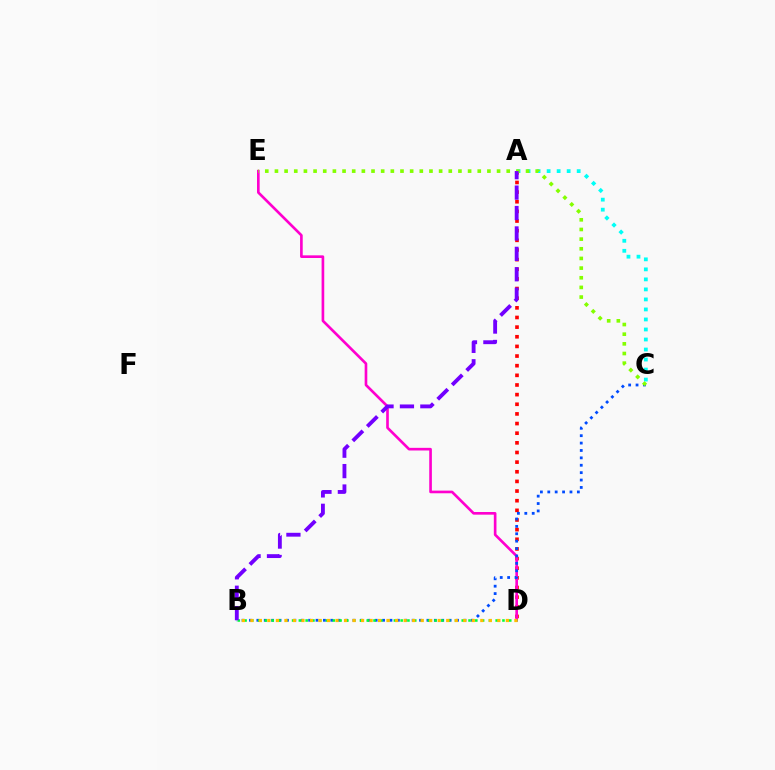{('A', 'D'): [{'color': '#ff0000', 'line_style': 'dotted', 'thickness': 2.62}], ('A', 'C'): [{'color': '#00fff6', 'line_style': 'dotted', 'thickness': 2.72}], ('D', 'E'): [{'color': '#ff00cf', 'line_style': 'solid', 'thickness': 1.91}], ('B', 'C'): [{'color': '#004bff', 'line_style': 'dotted', 'thickness': 2.01}], ('B', 'D'): [{'color': '#00ff39', 'line_style': 'dotted', 'thickness': 1.84}, {'color': '#ffbd00', 'line_style': 'dotted', 'thickness': 2.31}], ('C', 'E'): [{'color': '#84ff00', 'line_style': 'dotted', 'thickness': 2.62}], ('A', 'B'): [{'color': '#7200ff', 'line_style': 'dashed', 'thickness': 2.77}]}